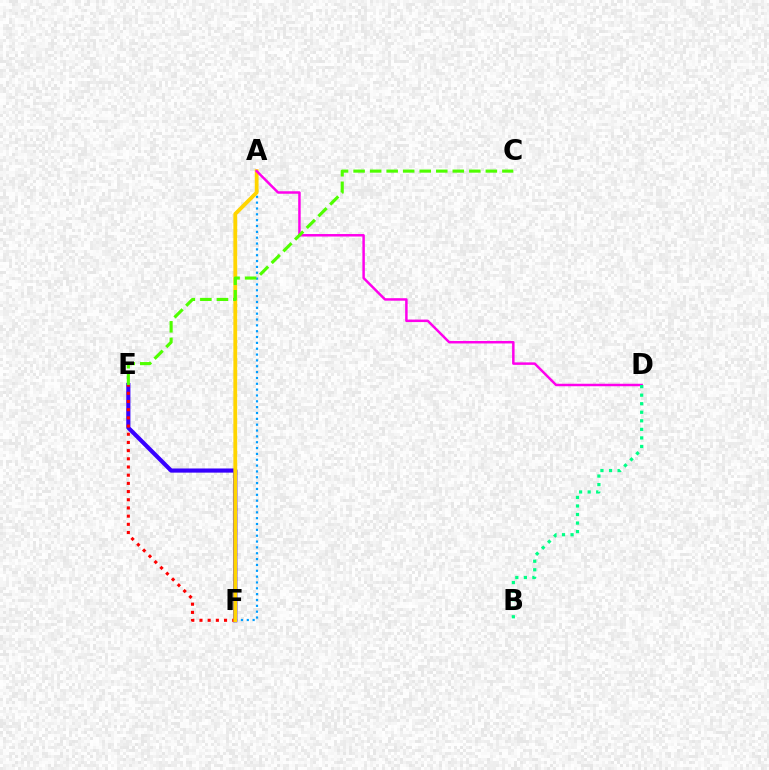{('A', 'F'): [{'color': '#009eff', 'line_style': 'dotted', 'thickness': 1.59}, {'color': '#ffd500', 'line_style': 'solid', 'thickness': 2.74}], ('E', 'F'): [{'color': '#3700ff', 'line_style': 'solid', 'thickness': 2.99}, {'color': '#ff0000', 'line_style': 'dotted', 'thickness': 2.22}], ('A', 'D'): [{'color': '#ff00ed', 'line_style': 'solid', 'thickness': 1.79}], ('C', 'E'): [{'color': '#4fff00', 'line_style': 'dashed', 'thickness': 2.25}], ('B', 'D'): [{'color': '#00ff86', 'line_style': 'dotted', 'thickness': 2.32}]}